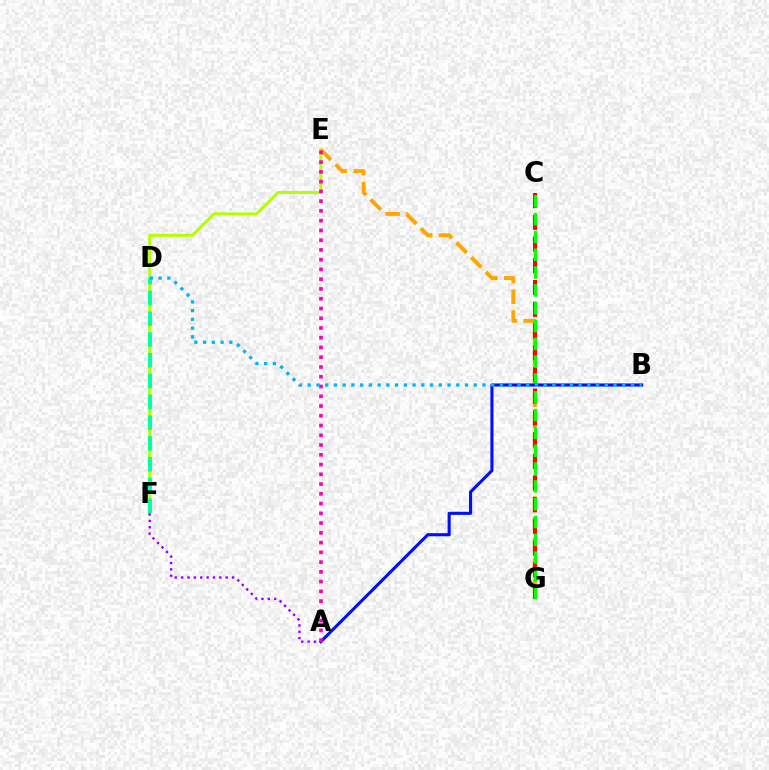{('E', 'F'): [{'color': '#b3ff00', 'line_style': 'solid', 'thickness': 2.14}], ('E', 'G'): [{'color': '#ffa500', 'line_style': 'dashed', 'thickness': 2.82}], ('C', 'G'): [{'color': '#ff0000', 'line_style': 'dashed', 'thickness': 2.95}, {'color': '#08ff00', 'line_style': 'dashed', 'thickness': 2.42}], ('A', 'F'): [{'color': '#9b00ff', 'line_style': 'dotted', 'thickness': 1.73}], ('A', 'B'): [{'color': '#0010ff', 'line_style': 'solid', 'thickness': 2.23}], ('A', 'E'): [{'color': '#ff00bd', 'line_style': 'dotted', 'thickness': 2.65}], ('D', 'F'): [{'color': '#00ff9d', 'line_style': 'dashed', 'thickness': 2.82}], ('B', 'D'): [{'color': '#00b5ff', 'line_style': 'dotted', 'thickness': 2.37}]}